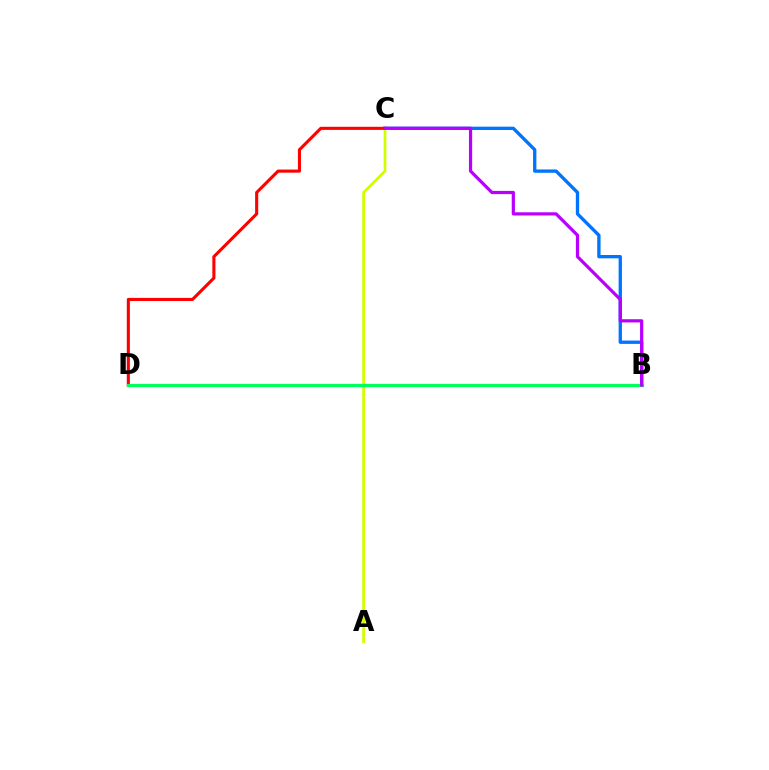{('B', 'C'): [{'color': '#0074ff', 'line_style': 'solid', 'thickness': 2.4}, {'color': '#b900ff', 'line_style': 'solid', 'thickness': 2.32}], ('A', 'C'): [{'color': '#d1ff00', 'line_style': 'solid', 'thickness': 1.99}], ('C', 'D'): [{'color': '#ff0000', 'line_style': 'solid', 'thickness': 2.23}], ('B', 'D'): [{'color': '#00ff5c', 'line_style': 'solid', 'thickness': 2.35}]}